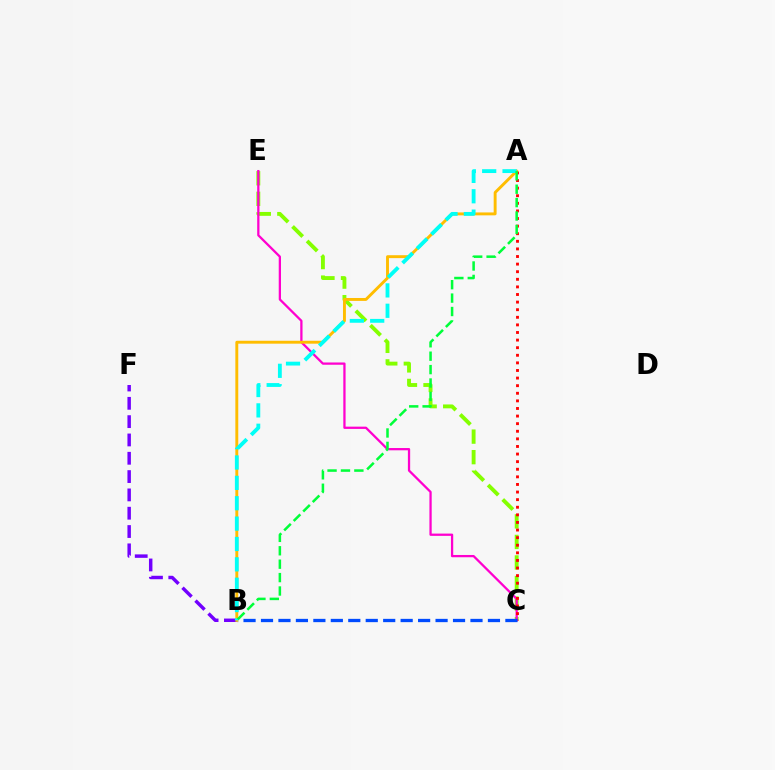{('C', 'E'): [{'color': '#84ff00', 'line_style': 'dashed', 'thickness': 2.79}, {'color': '#ff00cf', 'line_style': 'solid', 'thickness': 1.64}], ('B', 'F'): [{'color': '#7200ff', 'line_style': 'dashed', 'thickness': 2.49}], ('A', 'C'): [{'color': '#ff0000', 'line_style': 'dotted', 'thickness': 2.06}], ('B', 'C'): [{'color': '#004bff', 'line_style': 'dashed', 'thickness': 2.37}], ('A', 'B'): [{'color': '#ffbd00', 'line_style': 'solid', 'thickness': 2.1}, {'color': '#00fff6', 'line_style': 'dashed', 'thickness': 2.77}, {'color': '#00ff39', 'line_style': 'dashed', 'thickness': 1.82}]}